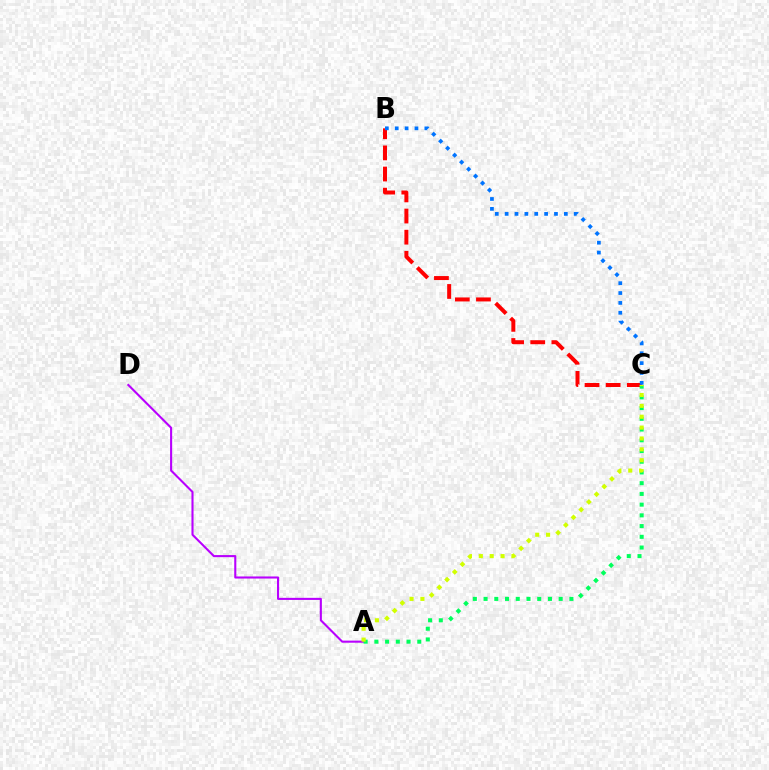{('B', 'C'): [{'color': '#ff0000', 'line_style': 'dashed', 'thickness': 2.87}, {'color': '#0074ff', 'line_style': 'dotted', 'thickness': 2.68}], ('A', 'D'): [{'color': '#b900ff', 'line_style': 'solid', 'thickness': 1.51}], ('A', 'C'): [{'color': '#00ff5c', 'line_style': 'dotted', 'thickness': 2.91}, {'color': '#d1ff00', 'line_style': 'dotted', 'thickness': 2.95}]}